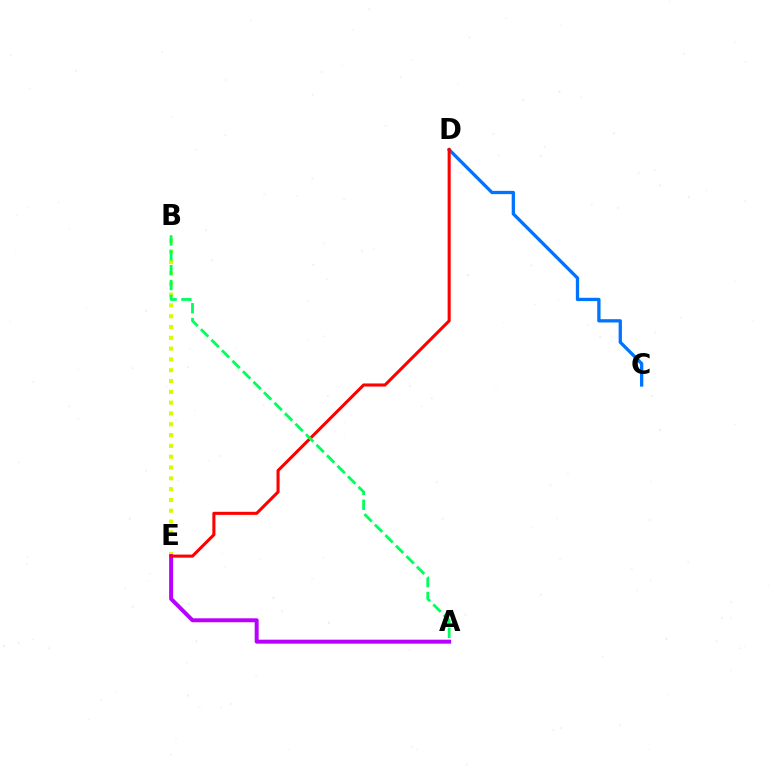{('C', 'D'): [{'color': '#0074ff', 'line_style': 'solid', 'thickness': 2.37}], ('B', 'E'): [{'color': '#d1ff00', 'line_style': 'dotted', 'thickness': 2.94}], ('A', 'E'): [{'color': '#b900ff', 'line_style': 'solid', 'thickness': 2.86}], ('D', 'E'): [{'color': '#ff0000', 'line_style': 'solid', 'thickness': 2.21}], ('A', 'B'): [{'color': '#00ff5c', 'line_style': 'dashed', 'thickness': 2.02}]}